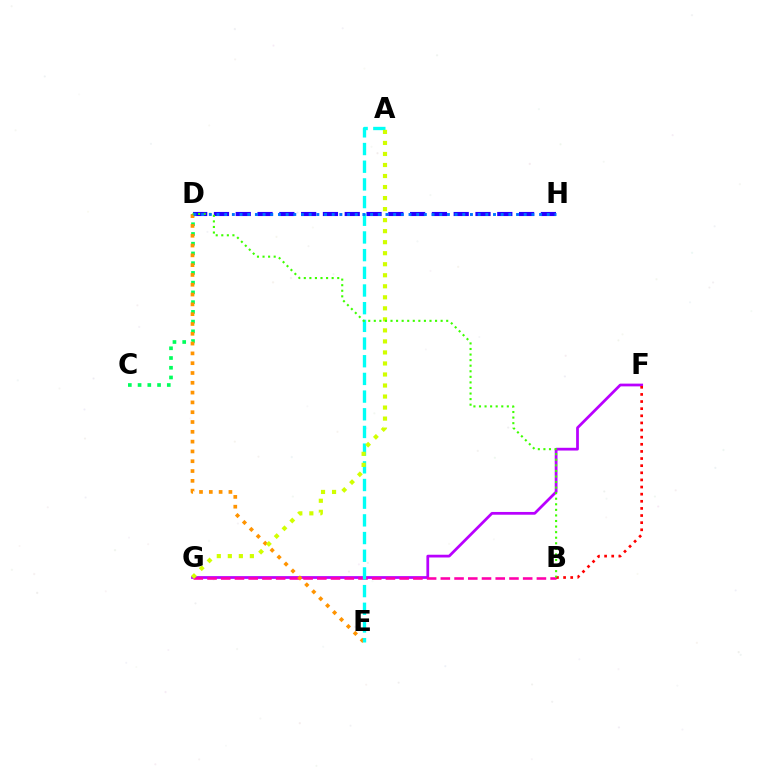{('D', 'H'): [{'color': '#2500ff', 'line_style': 'dashed', 'thickness': 2.96}, {'color': '#0074ff', 'line_style': 'dotted', 'thickness': 2.09}], ('C', 'D'): [{'color': '#00ff5c', 'line_style': 'dotted', 'thickness': 2.65}], ('F', 'G'): [{'color': '#b900ff', 'line_style': 'solid', 'thickness': 1.98}], ('B', 'G'): [{'color': '#ff00ac', 'line_style': 'dashed', 'thickness': 1.86}], ('D', 'E'): [{'color': '#ff9400', 'line_style': 'dotted', 'thickness': 2.66}], ('B', 'F'): [{'color': '#ff0000', 'line_style': 'dotted', 'thickness': 1.94}], ('A', 'E'): [{'color': '#00fff6', 'line_style': 'dashed', 'thickness': 2.4}], ('A', 'G'): [{'color': '#d1ff00', 'line_style': 'dotted', 'thickness': 3.0}], ('B', 'D'): [{'color': '#3dff00', 'line_style': 'dotted', 'thickness': 1.51}]}